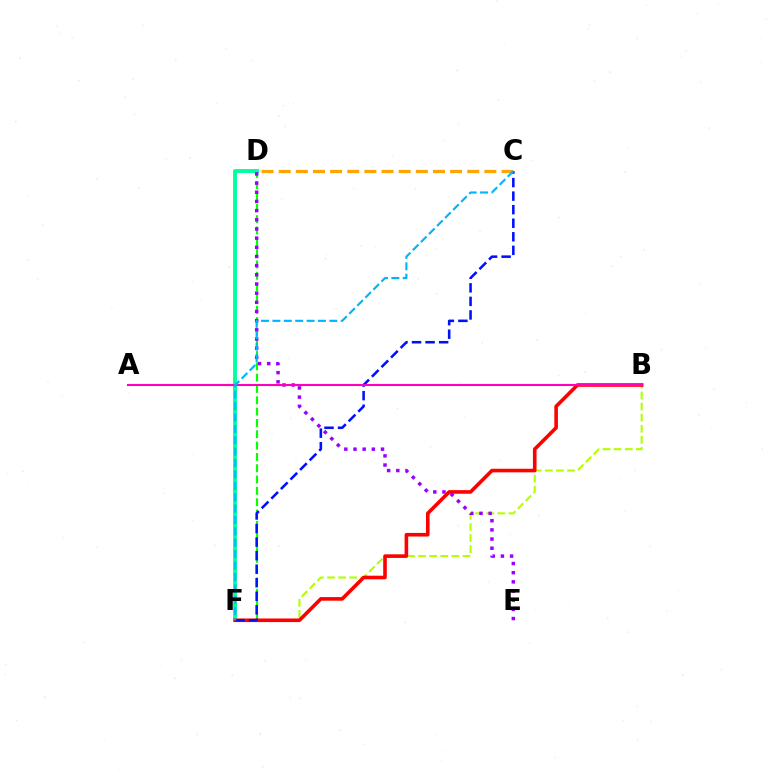{('B', 'F'): [{'color': '#b3ff00', 'line_style': 'dashed', 'thickness': 1.51}, {'color': '#ff0000', 'line_style': 'solid', 'thickness': 2.59}], ('D', 'F'): [{'color': '#08ff00', 'line_style': 'dashed', 'thickness': 1.54}, {'color': '#00ff9d', 'line_style': 'solid', 'thickness': 2.79}], ('C', 'D'): [{'color': '#ffa500', 'line_style': 'dashed', 'thickness': 2.33}], ('D', 'E'): [{'color': '#9b00ff', 'line_style': 'dotted', 'thickness': 2.49}], ('C', 'F'): [{'color': '#0010ff', 'line_style': 'dashed', 'thickness': 1.84}, {'color': '#00b5ff', 'line_style': 'dashed', 'thickness': 1.55}], ('A', 'B'): [{'color': '#ff00bd', 'line_style': 'solid', 'thickness': 1.51}]}